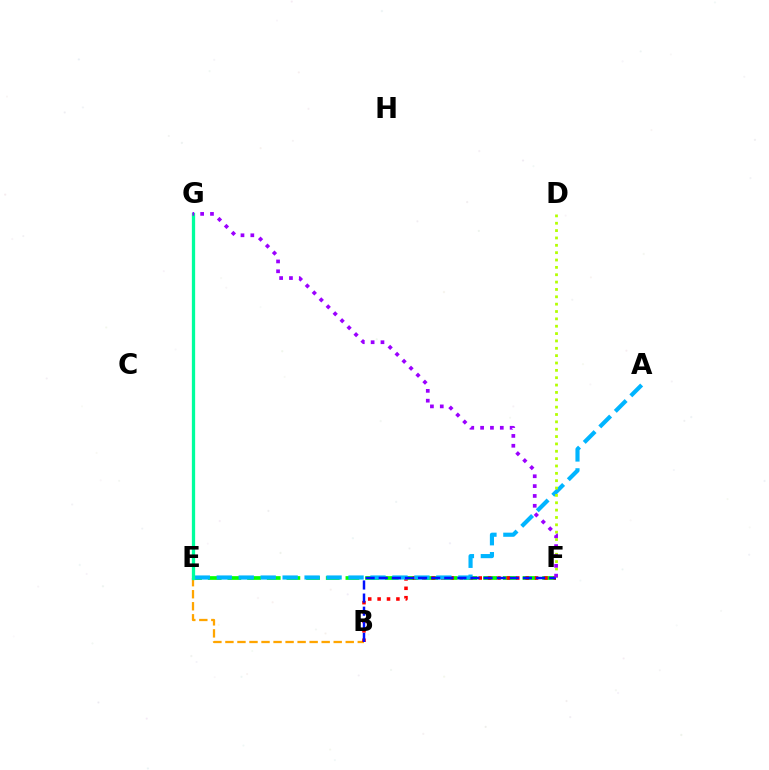{('E', 'F'): [{'color': '#08ff00', 'line_style': 'dashed', 'thickness': 2.67}], ('E', 'G'): [{'color': '#ff00bd', 'line_style': 'solid', 'thickness': 2.12}, {'color': '#00ff9d', 'line_style': 'solid', 'thickness': 2.36}], ('B', 'E'): [{'color': '#ffa500', 'line_style': 'dashed', 'thickness': 1.63}], ('B', 'F'): [{'color': '#ff0000', 'line_style': 'dotted', 'thickness': 2.55}, {'color': '#0010ff', 'line_style': 'dashed', 'thickness': 1.78}], ('A', 'E'): [{'color': '#00b5ff', 'line_style': 'dashed', 'thickness': 2.98}], ('D', 'F'): [{'color': '#b3ff00', 'line_style': 'dotted', 'thickness': 2.0}], ('F', 'G'): [{'color': '#9b00ff', 'line_style': 'dotted', 'thickness': 2.67}]}